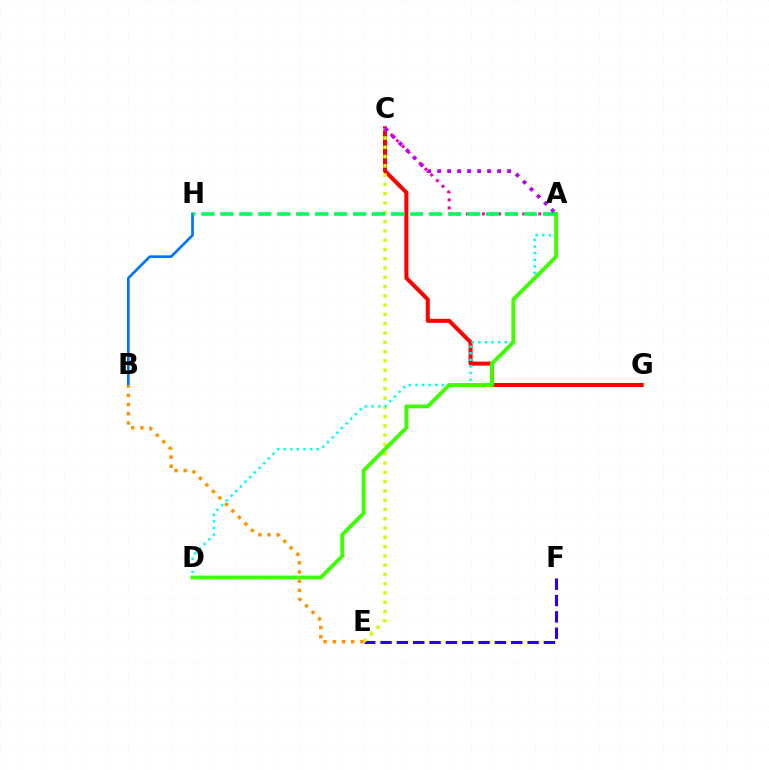{('C', 'G'): [{'color': '#ff0000', 'line_style': 'solid', 'thickness': 2.89}], ('E', 'F'): [{'color': '#2500ff', 'line_style': 'dashed', 'thickness': 2.22}], ('C', 'E'): [{'color': '#d1ff00', 'line_style': 'dotted', 'thickness': 2.52}], ('B', 'H'): [{'color': '#0074ff', 'line_style': 'solid', 'thickness': 1.93}], ('A', 'D'): [{'color': '#00fff6', 'line_style': 'dotted', 'thickness': 1.79}, {'color': '#3dff00', 'line_style': 'solid', 'thickness': 2.78}], ('A', 'C'): [{'color': '#ff00ac', 'line_style': 'dotted', 'thickness': 2.19}, {'color': '#b900ff', 'line_style': 'dotted', 'thickness': 2.72}], ('B', 'E'): [{'color': '#ff9400', 'line_style': 'dotted', 'thickness': 2.5}], ('A', 'H'): [{'color': '#00ff5c', 'line_style': 'dashed', 'thickness': 2.58}]}